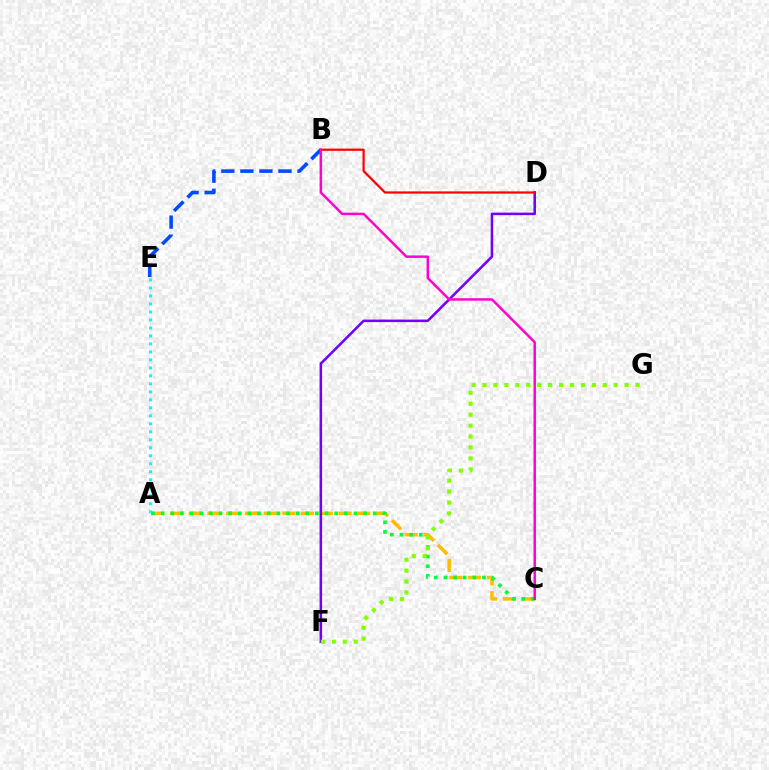{('A', 'C'): [{'color': '#ffbd00', 'line_style': 'dashed', 'thickness': 2.55}, {'color': '#00ff39', 'line_style': 'dotted', 'thickness': 2.62}], ('D', 'F'): [{'color': '#7200ff', 'line_style': 'solid', 'thickness': 1.83}], ('B', 'E'): [{'color': '#004bff', 'line_style': 'dashed', 'thickness': 2.59}], ('A', 'E'): [{'color': '#00fff6', 'line_style': 'dotted', 'thickness': 2.17}], ('B', 'D'): [{'color': '#ff0000', 'line_style': 'solid', 'thickness': 1.6}], ('B', 'C'): [{'color': '#ff00cf', 'line_style': 'solid', 'thickness': 1.76}], ('F', 'G'): [{'color': '#84ff00', 'line_style': 'dotted', 'thickness': 2.97}]}